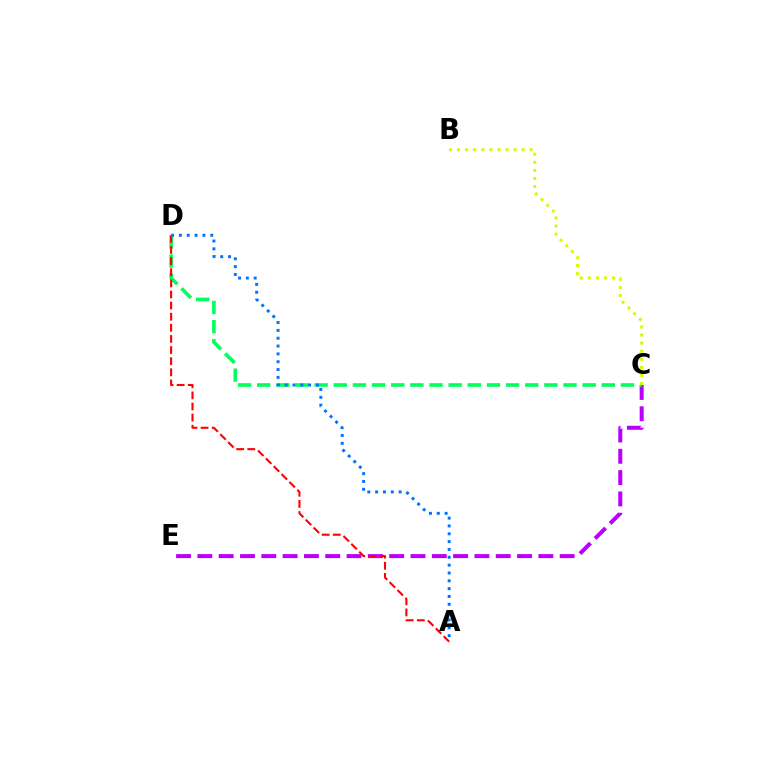{('C', 'E'): [{'color': '#b900ff', 'line_style': 'dashed', 'thickness': 2.9}], ('C', 'D'): [{'color': '#00ff5c', 'line_style': 'dashed', 'thickness': 2.6}], ('A', 'D'): [{'color': '#ff0000', 'line_style': 'dashed', 'thickness': 1.51}, {'color': '#0074ff', 'line_style': 'dotted', 'thickness': 2.13}], ('B', 'C'): [{'color': '#d1ff00', 'line_style': 'dotted', 'thickness': 2.19}]}